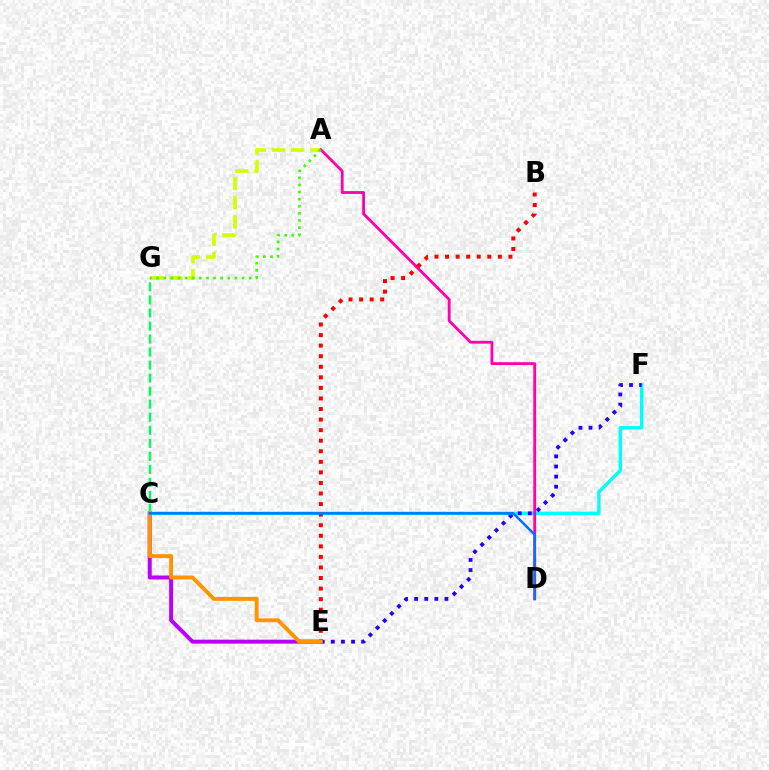{('C', 'F'): [{'color': '#00fff6', 'line_style': 'solid', 'thickness': 2.45}], ('C', 'E'): [{'color': '#b900ff', 'line_style': 'solid', 'thickness': 2.85}, {'color': '#ff9400', 'line_style': 'solid', 'thickness': 2.81}], ('A', 'G'): [{'color': '#d1ff00', 'line_style': 'dashed', 'thickness': 2.61}, {'color': '#3dff00', 'line_style': 'dotted', 'thickness': 1.93}], ('C', 'G'): [{'color': '#00ff5c', 'line_style': 'dashed', 'thickness': 1.77}], ('E', 'F'): [{'color': '#2500ff', 'line_style': 'dotted', 'thickness': 2.74}], ('A', 'D'): [{'color': '#ff00ac', 'line_style': 'solid', 'thickness': 2.02}], ('B', 'E'): [{'color': '#ff0000', 'line_style': 'dotted', 'thickness': 2.87}], ('C', 'D'): [{'color': '#0074ff', 'line_style': 'solid', 'thickness': 1.83}]}